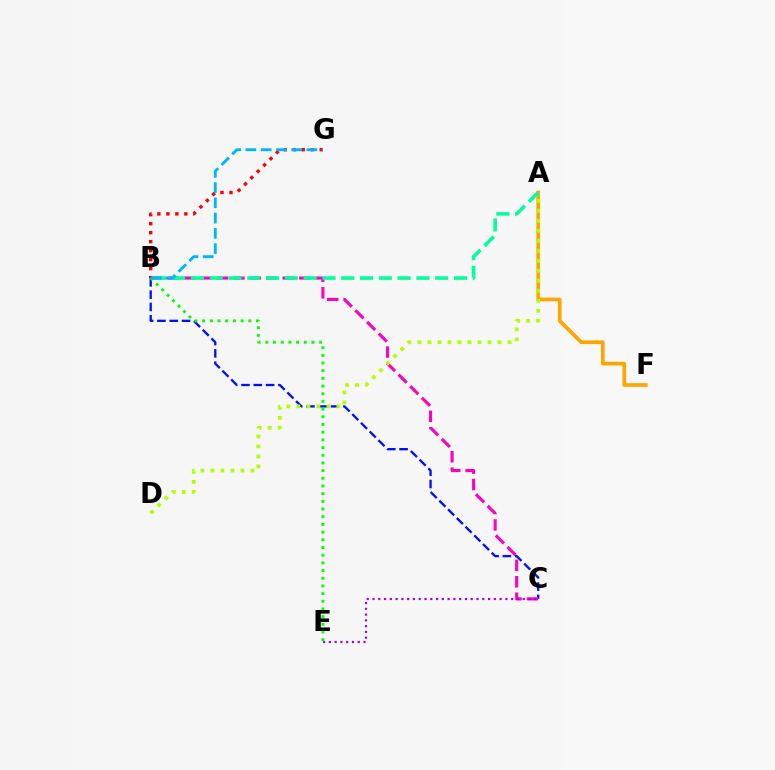{('B', 'C'): [{'color': '#0010ff', 'line_style': 'dashed', 'thickness': 1.67}, {'color': '#ff00bd', 'line_style': 'dashed', 'thickness': 2.23}], ('A', 'F'): [{'color': '#ffa500', 'line_style': 'solid', 'thickness': 2.66}], ('A', 'B'): [{'color': '#00ff9d', 'line_style': 'dashed', 'thickness': 2.55}], ('C', 'E'): [{'color': '#9b00ff', 'line_style': 'dotted', 'thickness': 1.57}], ('A', 'D'): [{'color': '#b3ff00', 'line_style': 'dotted', 'thickness': 2.72}], ('B', 'G'): [{'color': '#ff0000', 'line_style': 'dotted', 'thickness': 2.44}, {'color': '#00b5ff', 'line_style': 'dashed', 'thickness': 2.07}], ('B', 'E'): [{'color': '#08ff00', 'line_style': 'dotted', 'thickness': 2.09}]}